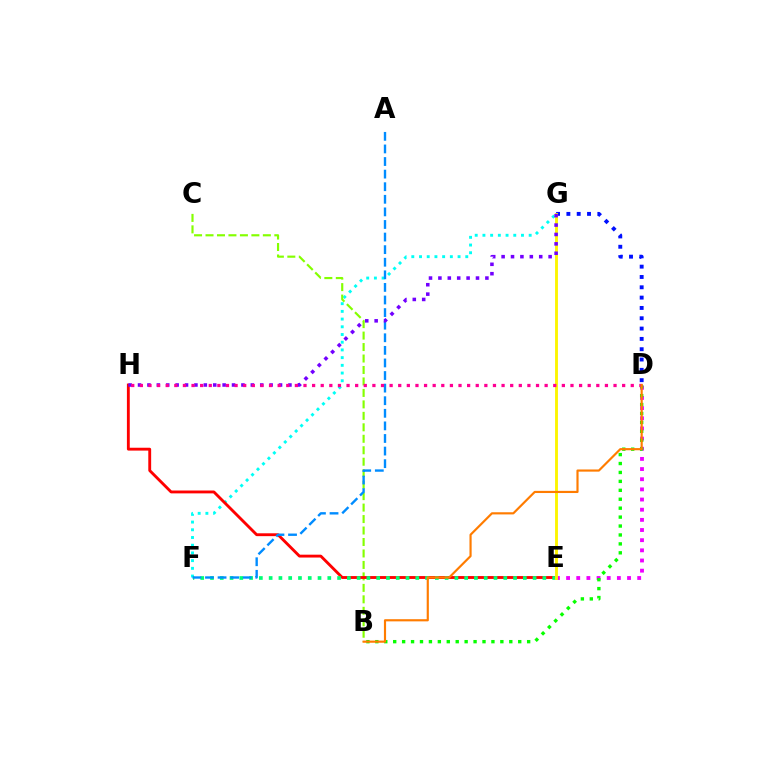{('D', 'G'): [{'color': '#0010ff', 'line_style': 'dotted', 'thickness': 2.8}], ('F', 'G'): [{'color': '#00fff6', 'line_style': 'dotted', 'thickness': 2.09}], ('B', 'C'): [{'color': '#84ff00', 'line_style': 'dashed', 'thickness': 1.56}], ('E', 'H'): [{'color': '#ff0000', 'line_style': 'solid', 'thickness': 2.06}], ('E', 'F'): [{'color': '#00ff74', 'line_style': 'dotted', 'thickness': 2.66}], ('A', 'F'): [{'color': '#008cff', 'line_style': 'dashed', 'thickness': 1.71}], ('D', 'E'): [{'color': '#ee00ff', 'line_style': 'dotted', 'thickness': 2.76}], ('B', 'D'): [{'color': '#08ff00', 'line_style': 'dotted', 'thickness': 2.43}, {'color': '#ff7c00', 'line_style': 'solid', 'thickness': 1.56}], ('E', 'G'): [{'color': '#fcf500', 'line_style': 'solid', 'thickness': 2.07}], ('G', 'H'): [{'color': '#7200ff', 'line_style': 'dotted', 'thickness': 2.55}], ('D', 'H'): [{'color': '#ff0094', 'line_style': 'dotted', 'thickness': 2.34}]}